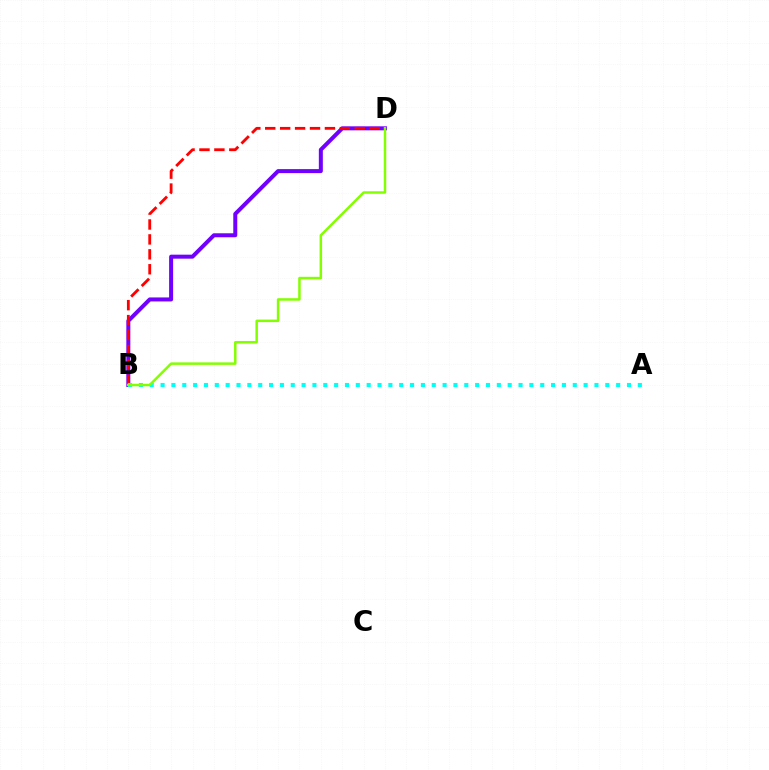{('B', 'D'): [{'color': '#7200ff', 'line_style': 'solid', 'thickness': 2.88}, {'color': '#ff0000', 'line_style': 'dashed', 'thickness': 2.03}, {'color': '#84ff00', 'line_style': 'solid', 'thickness': 1.8}], ('A', 'B'): [{'color': '#00fff6', 'line_style': 'dotted', 'thickness': 2.95}]}